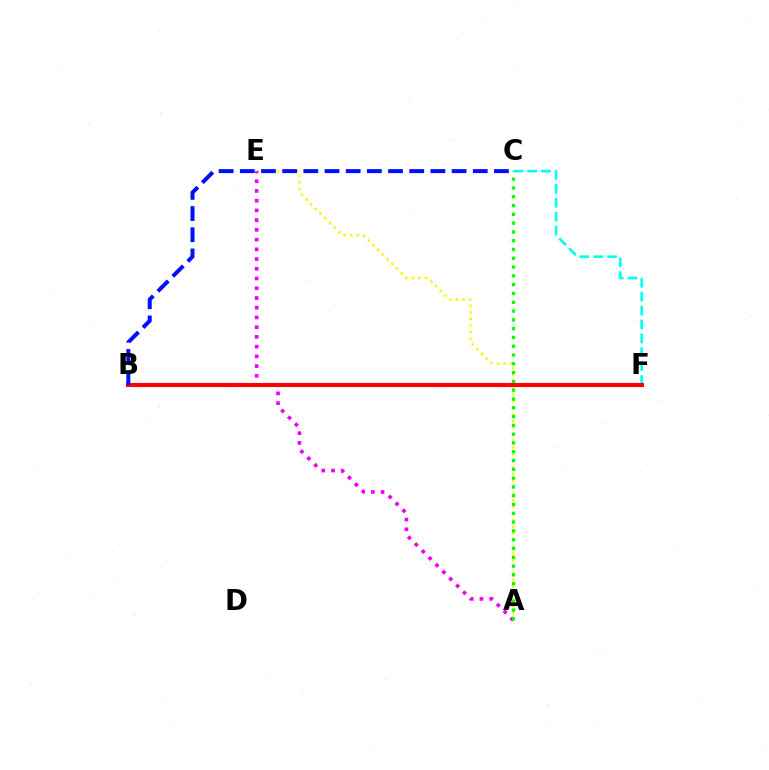{('A', 'E'): [{'color': '#fcf500', 'line_style': 'dotted', 'thickness': 1.8}, {'color': '#ee00ff', 'line_style': 'dotted', 'thickness': 2.64}], ('A', 'C'): [{'color': '#08ff00', 'line_style': 'dotted', 'thickness': 2.39}], ('C', 'F'): [{'color': '#00fff6', 'line_style': 'dashed', 'thickness': 1.89}], ('B', 'F'): [{'color': '#ff0000', 'line_style': 'solid', 'thickness': 2.95}], ('B', 'C'): [{'color': '#0010ff', 'line_style': 'dashed', 'thickness': 2.88}]}